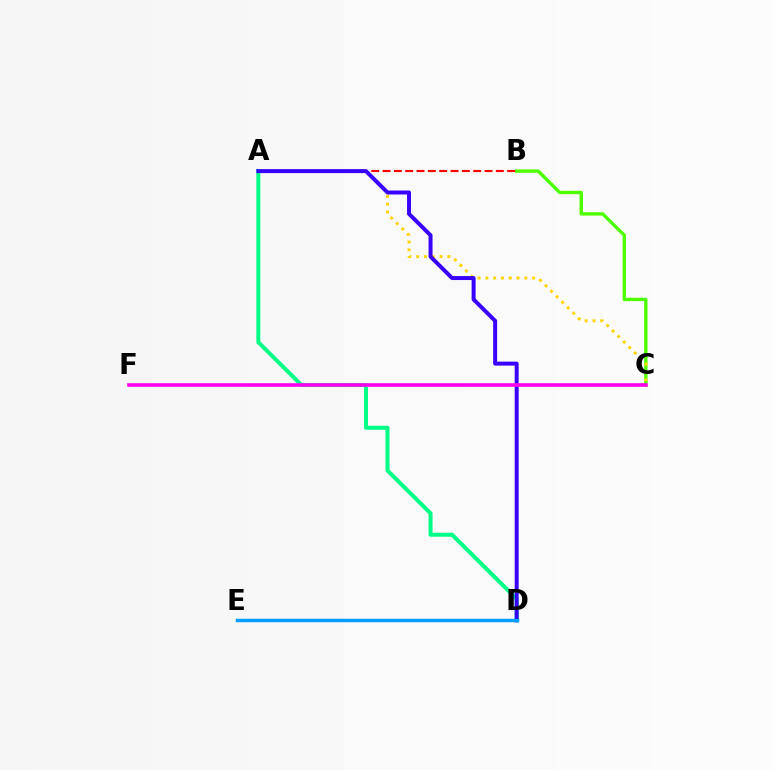{('B', 'C'): [{'color': '#4fff00', 'line_style': 'solid', 'thickness': 2.44}], ('A', 'C'): [{'color': '#ffd500', 'line_style': 'dotted', 'thickness': 2.12}], ('A', 'B'): [{'color': '#ff0000', 'line_style': 'dashed', 'thickness': 1.54}], ('A', 'D'): [{'color': '#00ff86', 'line_style': 'solid', 'thickness': 2.89}, {'color': '#3700ff', 'line_style': 'solid', 'thickness': 2.86}], ('C', 'F'): [{'color': '#ff00ed', 'line_style': 'solid', 'thickness': 2.58}], ('D', 'E'): [{'color': '#009eff', 'line_style': 'solid', 'thickness': 2.5}]}